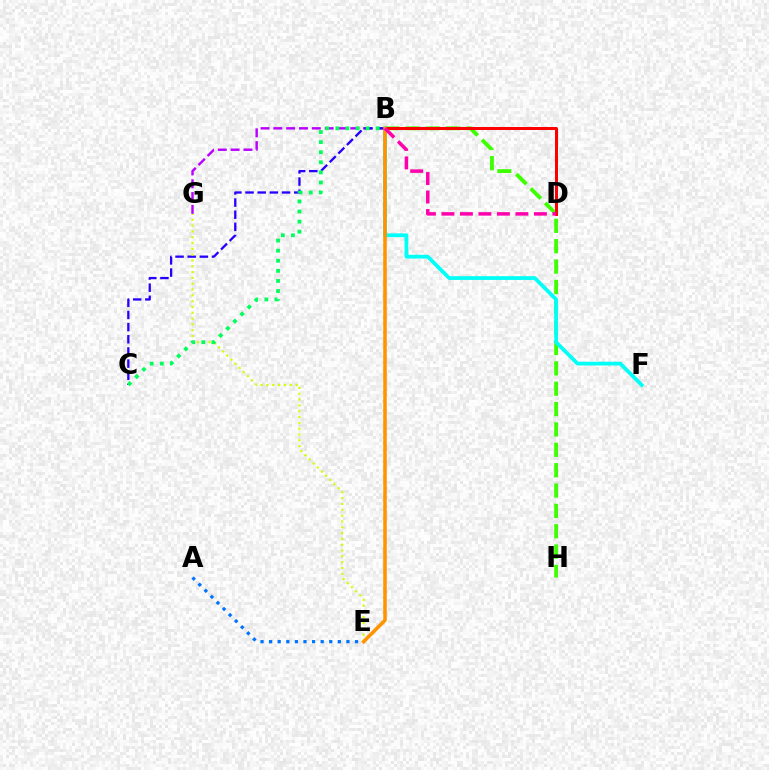{('B', 'H'): [{'color': '#3dff00', 'line_style': 'dashed', 'thickness': 2.77}], ('B', 'D'): [{'color': '#ff0000', 'line_style': 'solid', 'thickness': 2.16}, {'color': '#ff00ac', 'line_style': 'dashed', 'thickness': 2.51}], ('B', 'F'): [{'color': '#00fff6', 'line_style': 'solid', 'thickness': 2.72}], ('A', 'E'): [{'color': '#0074ff', 'line_style': 'dotted', 'thickness': 2.33}], ('B', 'G'): [{'color': '#b900ff', 'line_style': 'dashed', 'thickness': 1.74}], ('B', 'C'): [{'color': '#2500ff', 'line_style': 'dashed', 'thickness': 1.65}, {'color': '#00ff5c', 'line_style': 'dotted', 'thickness': 2.74}], ('E', 'G'): [{'color': '#d1ff00', 'line_style': 'dotted', 'thickness': 1.58}], ('B', 'E'): [{'color': '#ff9400', 'line_style': 'solid', 'thickness': 2.56}]}